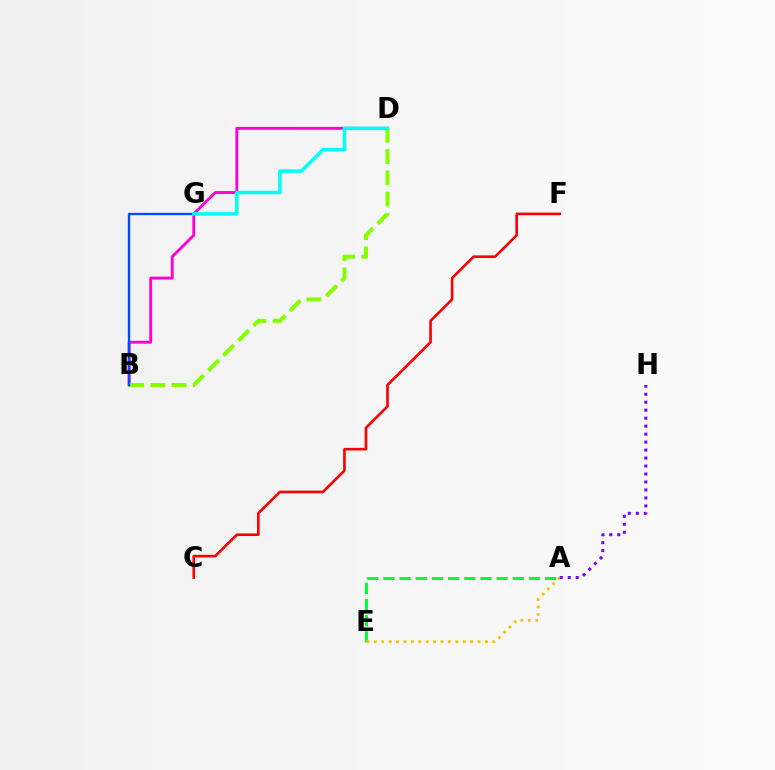{('B', 'D'): [{'color': '#ff00cf', 'line_style': 'solid', 'thickness': 2.06}, {'color': '#84ff00', 'line_style': 'dashed', 'thickness': 2.89}], ('A', 'E'): [{'color': '#00ff39', 'line_style': 'dashed', 'thickness': 2.2}, {'color': '#ffbd00', 'line_style': 'dotted', 'thickness': 2.01}], ('C', 'F'): [{'color': '#ff0000', 'line_style': 'solid', 'thickness': 1.89}], ('A', 'H'): [{'color': '#7200ff', 'line_style': 'dotted', 'thickness': 2.17}], ('B', 'G'): [{'color': '#004bff', 'line_style': 'solid', 'thickness': 1.7}], ('D', 'G'): [{'color': '#00fff6', 'line_style': 'solid', 'thickness': 2.53}]}